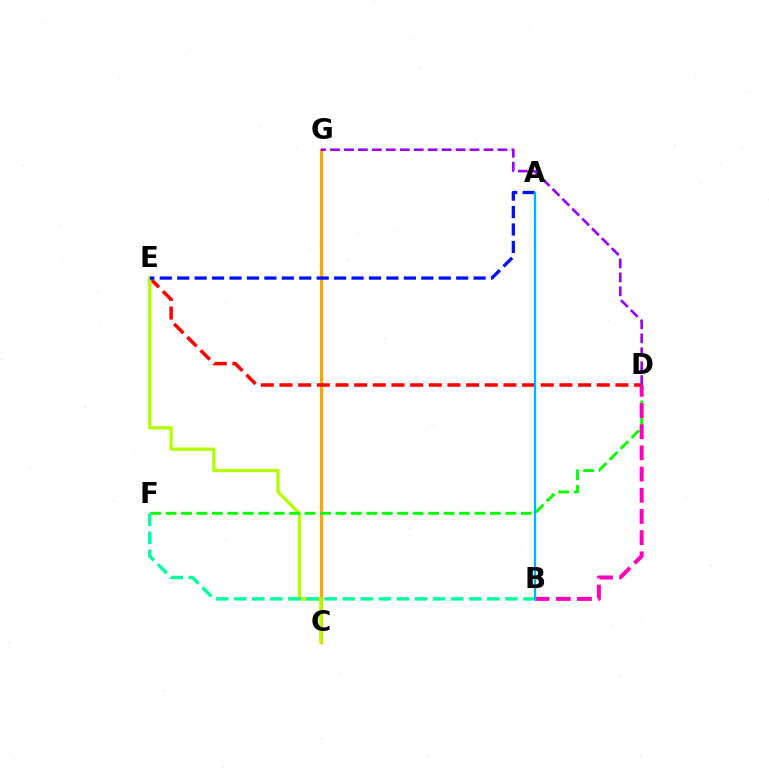{('C', 'G'): [{'color': '#ffa500', 'line_style': 'solid', 'thickness': 2.3}], ('D', 'E'): [{'color': '#ff0000', 'line_style': 'dashed', 'thickness': 2.54}], ('C', 'E'): [{'color': '#b3ff00', 'line_style': 'solid', 'thickness': 2.38}], ('D', 'F'): [{'color': '#08ff00', 'line_style': 'dashed', 'thickness': 2.1}], ('D', 'G'): [{'color': '#9b00ff', 'line_style': 'dashed', 'thickness': 1.9}], ('B', 'F'): [{'color': '#00ff9d', 'line_style': 'dashed', 'thickness': 2.46}], ('A', 'E'): [{'color': '#0010ff', 'line_style': 'dashed', 'thickness': 2.37}], ('B', 'D'): [{'color': '#ff00bd', 'line_style': 'dashed', 'thickness': 2.88}], ('A', 'B'): [{'color': '#00b5ff', 'line_style': 'solid', 'thickness': 1.66}]}